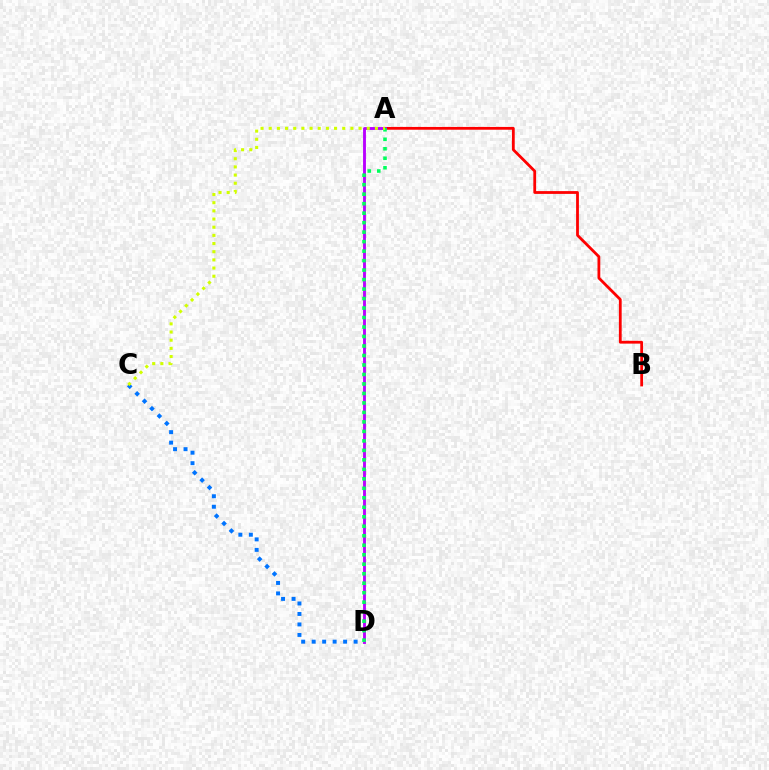{('C', 'D'): [{'color': '#0074ff', 'line_style': 'dotted', 'thickness': 2.85}], ('A', 'B'): [{'color': '#ff0000', 'line_style': 'solid', 'thickness': 2.01}], ('A', 'D'): [{'color': '#b900ff', 'line_style': 'solid', 'thickness': 2.07}, {'color': '#00ff5c', 'line_style': 'dotted', 'thickness': 2.58}], ('A', 'C'): [{'color': '#d1ff00', 'line_style': 'dotted', 'thickness': 2.22}]}